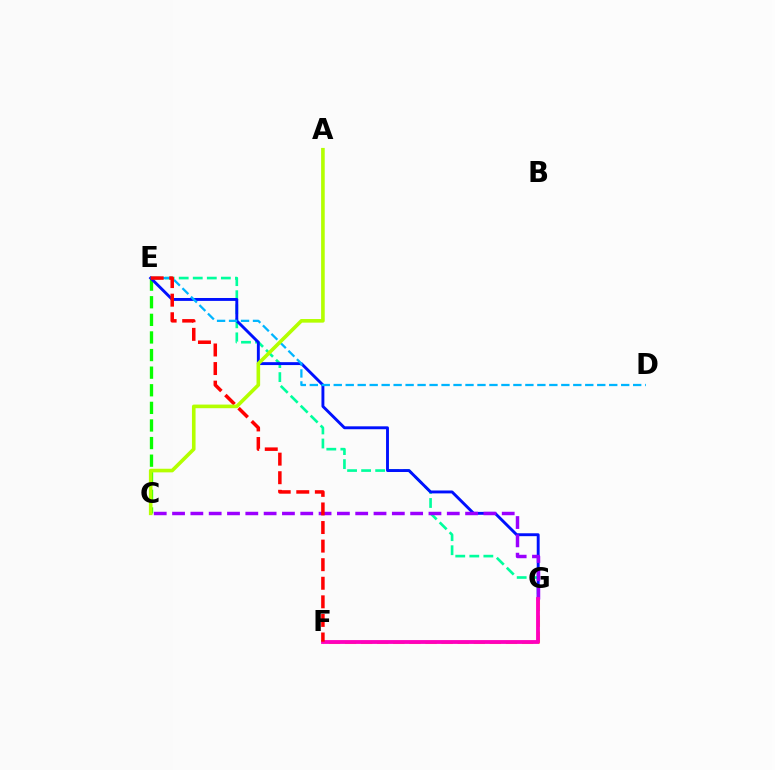{('C', 'E'): [{'color': '#08ff00', 'line_style': 'dashed', 'thickness': 2.39}], ('E', 'G'): [{'color': '#00ff9d', 'line_style': 'dashed', 'thickness': 1.91}, {'color': '#0010ff', 'line_style': 'solid', 'thickness': 2.09}], ('F', 'G'): [{'color': '#ffa500', 'line_style': 'dashed', 'thickness': 2.19}, {'color': '#ff00bd', 'line_style': 'solid', 'thickness': 2.76}], ('D', 'E'): [{'color': '#00b5ff', 'line_style': 'dashed', 'thickness': 1.63}], ('C', 'G'): [{'color': '#9b00ff', 'line_style': 'dashed', 'thickness': 2.49}], ('E', 'F'): [{'color': '#ff0000', 'line_style': 'dashed', 'thickness': 2.52}], ('A', 'C'): [{'color': '#b3ff00', 'line_style': 'solid', 'thickness': 2.6}]}